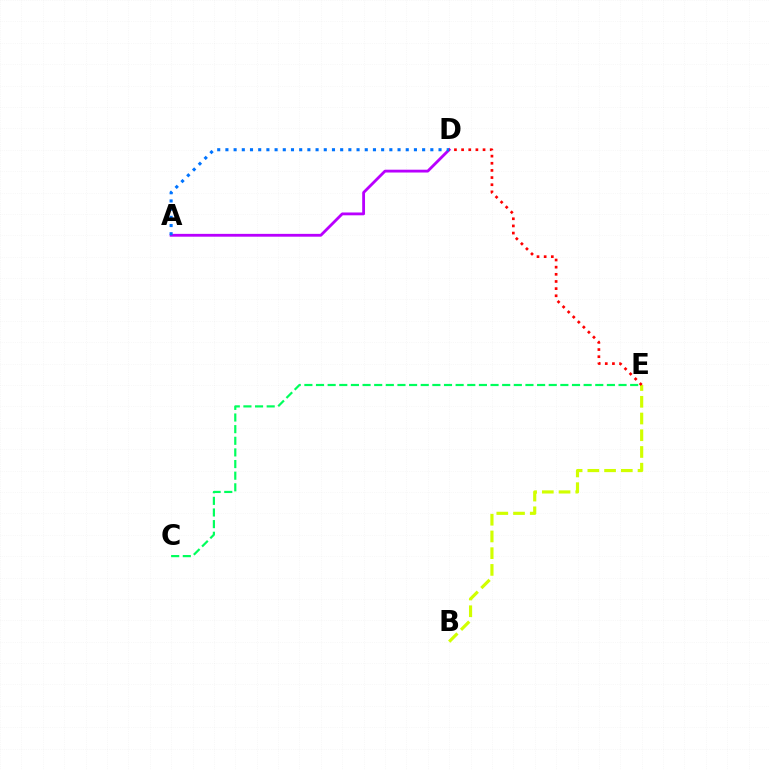{('C', 'E'): [{'color': '#00ff5c', 'line_style': 'dashed', 'thickness': 1.58}], ('A', 'D'): [{'color': '#b900ff', 'line_style': 'solid', 'thickness': 2.03}, {'color': '#0074ff', 'line_style': 'dotted', 'thickness': 2.23}], ('B', 'E'): [{'color': '#d1ff00', 'line_style': 'dashed', 'thickness': 2.27}], ('D', 'E'): [{'color': '#ff0000', 'line_style': 'dotted', 'thickness': 1.94}]}